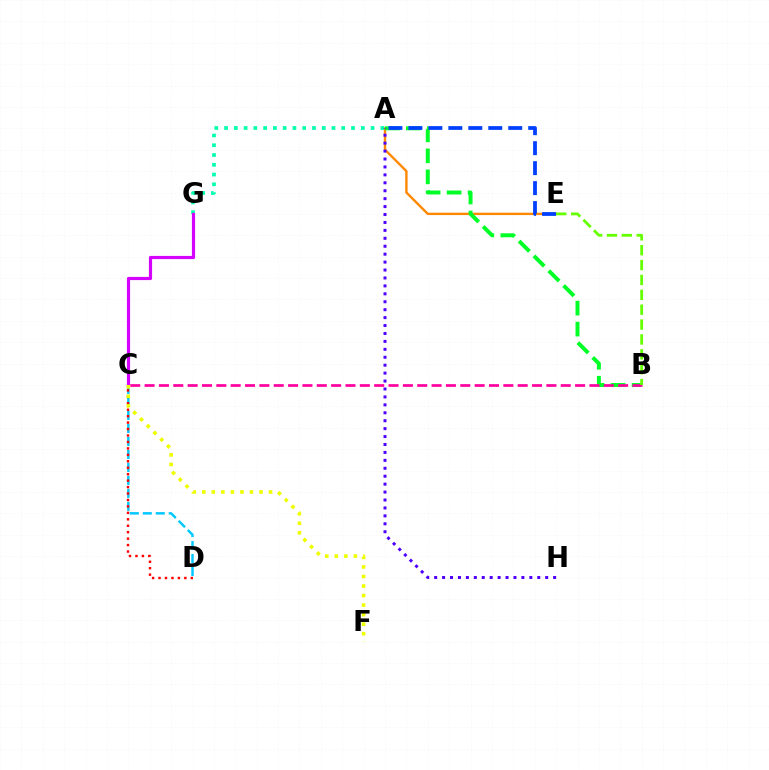{('A', 'E'): [{'color': '#ff8800', 'line_style': 'solid', 'thickness': 1.72}, {'color': '#003fff', 'line_style': 'dashed', 'thickness': 2.71}], ('C', 'D'): [{'color': '#00c7ff', 'line_style': 'dashed', 'thickness': 1.76}, {'color': '#ff0000', 'line_style': 'dotted', 'thickness': 1.75}], ('A', 'B'): [{'color': '#00ff27', 'line_style': 'dashed', 'thickness': 2.85}], ('A', 'G'): [{'color': '#00ffaf', 'line_style': 'dotted', 'thickness': 2.65}], ('B', 'C'): [{'color': '#ff00a0', 'line_style': 'dashed', 'thickness': 1.95}], ('C', 'G'): [{'color': '#d600ff', 'line_style': 'solid', 'thickness': 2.29}], ('C', 'F'): [{'color': '#eeff00', 'line_style': 'dotted', 'thickness': 2.59}], ('A', 'H'): [{'color': '#4f00ff', 'line_style': 'dotted', 'thickness': 2.15}], ('B', 'E'): [{'color': '#66ff00', 'line_style': 'dashed', 'thickness': 2.02}]}